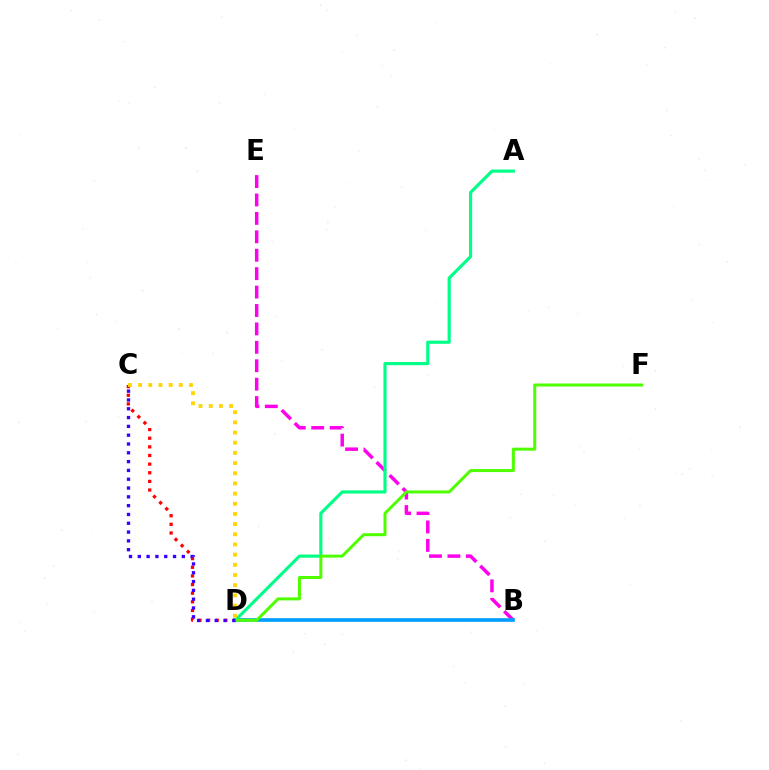{('B', 'E'): [{'color': '#ff00ed', 'line_style': 'dashed', 'thickness': 2.5}], ('C', 'D'): [{'color': '#ff0000', 'line_style': 'dotted', 'thickness': 2.35}, {'color': '#3700ff', 'line_style': 'dotted', 'thickness': 2.39}, {'color': '#ffd500', 'line_style': 'dotted', 'thickness': 2.76}], ('B', 'D'): [{'color': '#009eff', 'line_style': 'solid', 'thickness': 2.63}], ('A', 'D'): [{'color': '#00ff86', 'line_style': 'solid', 'thickness': 2.27}], ('D', 'F'): [{'color': '#4fff00', 'line_style': 'solid', 'thickness': 2.16}]}